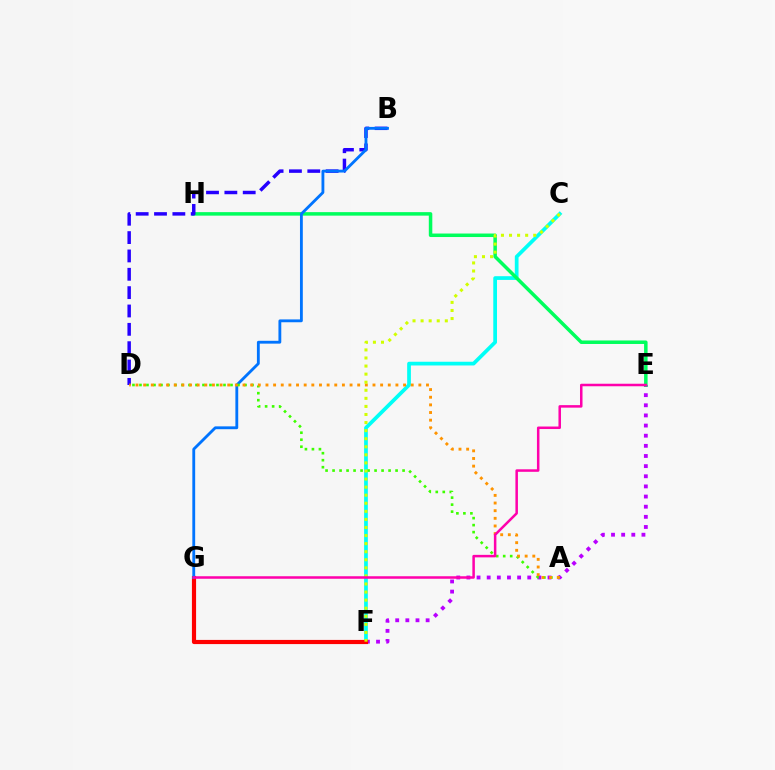{('E', 'F'): [{'color': '#b900ff', 'line_style': 'dotted', 'thickness': 2.76}], ('C', 'F'): [{'color': '#00fff6', 'line_style': 'solid', 'thickness': 2.68}, {'color': '#d1ff00', 'line_style': 'dotted', 'thickness': 2.19}], ('E', 'H'): [{'color': '#00ff5c', 'line_style': 'solid', 'thickness': 2.52}], ('F', 'G'): [{'color': '#ff0000', 'line_style': 'solid', 'thickness': 3.0}], ('B', 'D'): [{'color': '#2500ff', 'line_style': 'dashed', 'thickness': 2.49}], ('B', 'G'): [{'color': '#0074ff', 'line_style': 'solid', 'thickness': 2.04}], ('A', 'D'): [{'color': '#3dff00', 'line_style': 'dotted', 'thickness': 1.9}, {'color': '#ff9400', 'line_style': 'dotted', 'thickness': 2.08}], ('E', 'G'): [{'color': '#ff00ac', 'line_style': 'solid', 'thickness': 1.81}]}